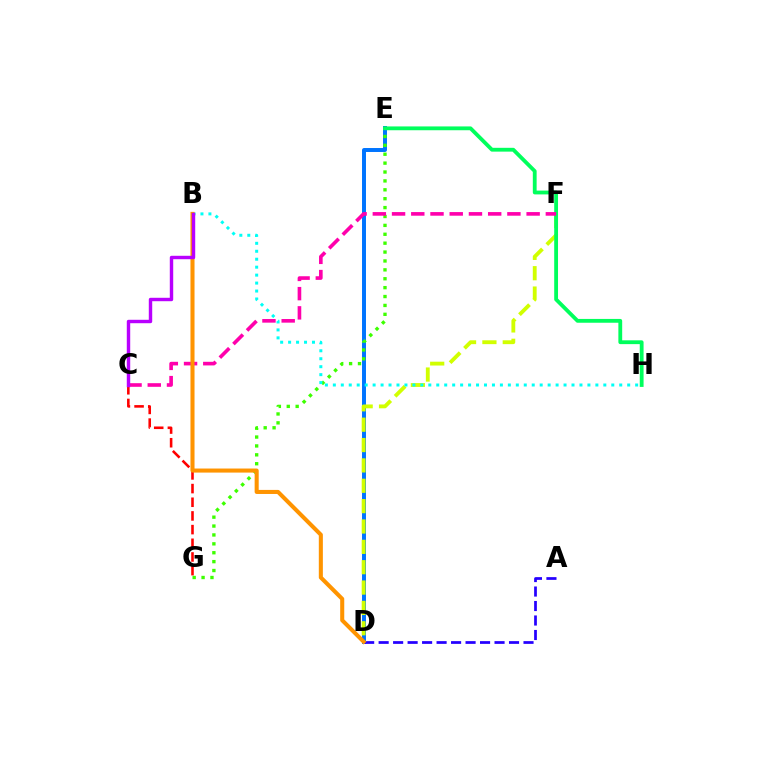{('D', 'E'): [{'color': '#0074ff', 'line_style': 'solid', 'thickness': 2.85}], ('D', 'F'): [{'color': '#d1ff00', 'line_style': 'dashed', 'thickness': 2.77}], ('E', 'G'): [{'color': '#3dff00', 'line_style': 'dotted', 'thickness': 2.42}], ('A', 'D'): [{'color': '#2500ff', 'line_style': 'dashed', 'thickness': 1.97}], ('C', 'G'): [{'color': '#ff0000', 'line_style': 'dashed', 'thickness': 1.86}], ('E', 'H'): [{'color': '#00ff5c', 'line_style': 'solid', 'thickness': 2.75}], ('C', 'F'): [{'color': '#ff00ac', 'line_style': 'dashed', 'thickness': 2.61}], ('B', 'H'): [{'color': '#00fff6', 'line_style': 'dotted', 'thickness': 2.16}], ('B', 'D'): [{'color': '#ff9400', 'line_style': 'solid', 'thickness': 2.92}], ('B', 'C'): [{'color': '#b900ff', 'line_style': 'solid', 'thickness': 2.47}]}